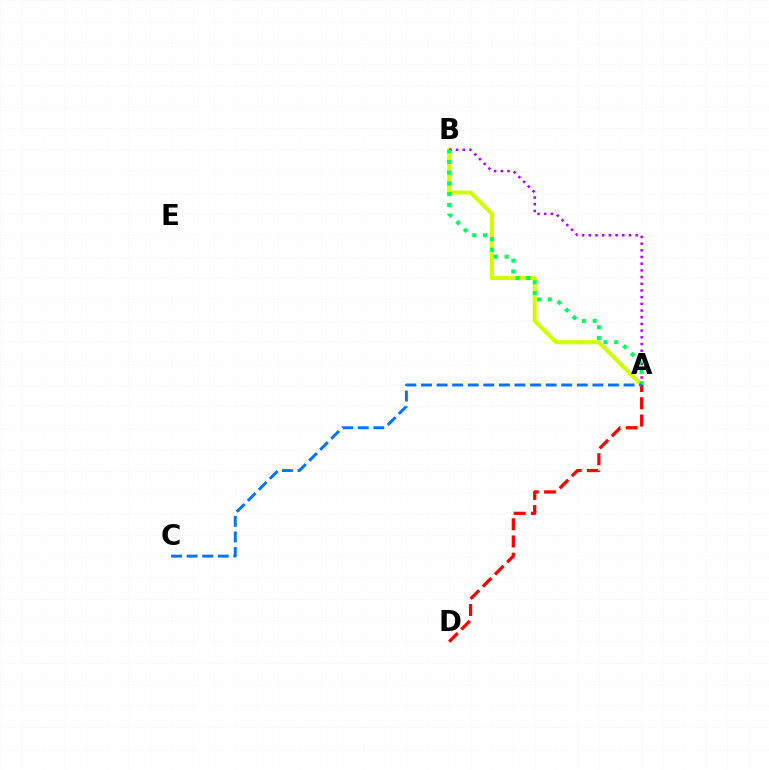{('A', 'B'): [{'color': '#d1ff00', 'line_style': 'solid', 'thickness': 2.91}, {'color': '#b900ff', 'line_style': 'dotted', 'thickness': 1.82}, {'color': '#00ff5c', 'line_style': 'dotted', 'thickness': 2.92}], ('A', 'D'): [{'color': '#ff0000', 'line_style': 'dashed', 'thickness': 2.34}], ('A', 'C'): [{'color': '#0074ff', 'line_style': 'dashed', 'thickness': 2.12}]}